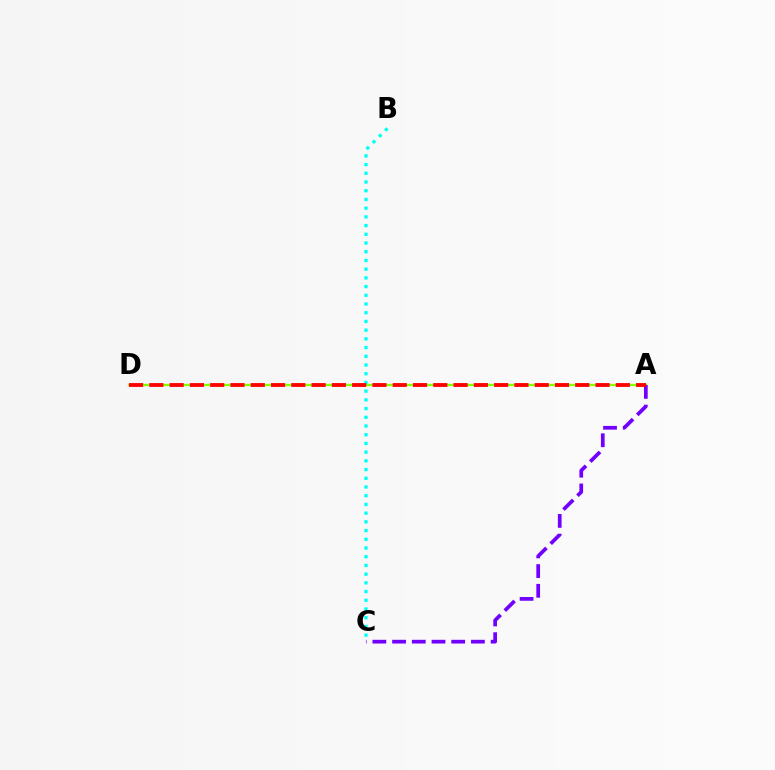{('A', 'D'): [{'color': '#84ff00', 'line_style': 'solid', 'thickness': 1.67}, {'color': '#ff0000', 'line_style': 'dashed', 'thickness': 2.76}], ('B', 'C'): [{'color': '#00fff6', 'line_style': 'dotted', 'thickness': 2.37}], ('A', 'C'): [{'color': '#7200ff', 'line_style': 'dashed', 'thickness': 2.68}]}